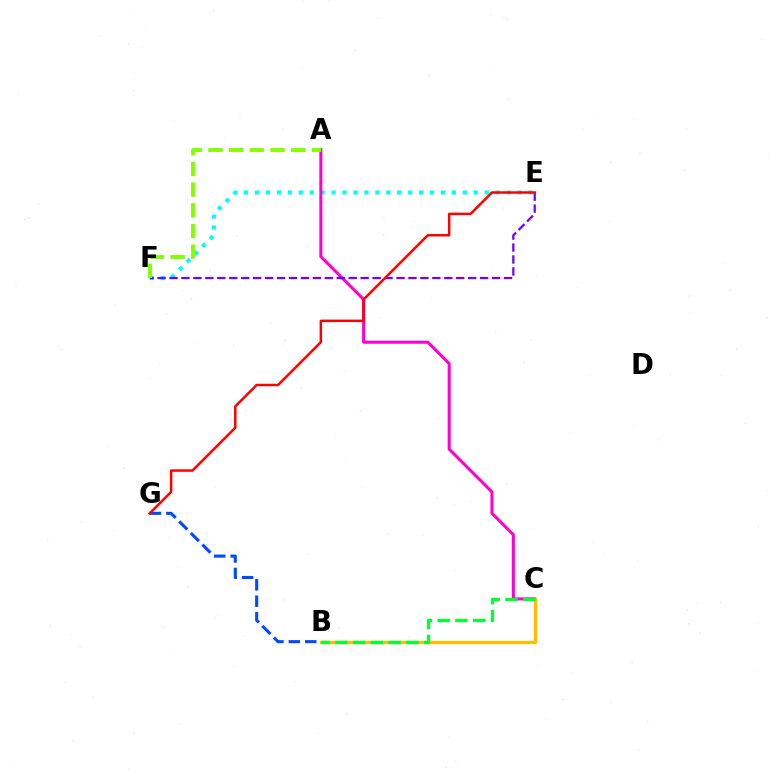{('B', 'G'): [{'color': '#004bff', 'line_style': 'dashed', 'thickness': 2.23}], ('E', 'F'): [{'color': '#00fff6', 'line_style': 'dotted', 'thickness': 2.97}, {'color': '#7200ff', 'line_style': 'dashed', 'thickness': 1.62}], ('A', 'C'): [{'color': '#ff00cf', 'line_style': 'solid', 'thickness': 2.18}], ('B', 'C'): [{'color': '#ffbd00', 'line_style': 'solid', 'thickness': 2.39}, {'color': '#00ff39', 'line_style': 'dashed', 'thickness': 2.41}], ('E', 'G'): [{'color': '#ff0000', 'line_style': 'solid', 'thickness': 1.78}], ('A', 'F'): [{'color': '#84ff00', 'line_style': 'dashed', 'thickness': 2.81}]}